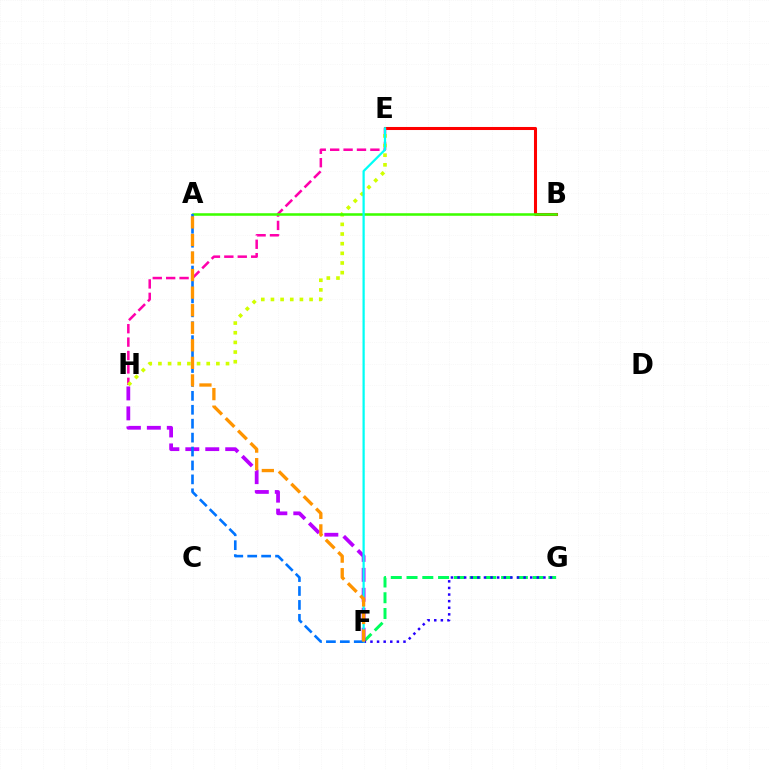{('B', 'E'): [{'color': '#ff0000', 'line_style': 'solid', 'thickness': 2.19}], ('E', 'H'): [{'color': '#ff00ac', 'line_style': 'dashed', 'thickness': 1.82}, {'color': '#d1ff00', 'line_style': 'dotted', 'thickness': 2.62}], ('F', 'G'): [{'color': '#00ff5c', 'line_style': 'dashed', 'thickness': 2.14}, {'color': '#2500ff', 'line_style': 'dotted', 'thickness': 1.79}], ('F', 'H'): [{'color': '#b900ff', 'line_style': 'dashed', 'thickness': 2.71}], ('A', 'B'): [{'color': '#3dff00', 'line_style': 'solid', 'thickness': 1.83}], ('E', 'F'): [{'color': '#00fff6', 'line_style': 'solid', 'thickness': 1.61}], ('A', 'F'): [{'color': '#0074ff', 'line_style': 'dashed', 'thickness': 1.89}, {'color': '#ff9400', 'line_style': 'dashed', 'thickness': 2.38}]}